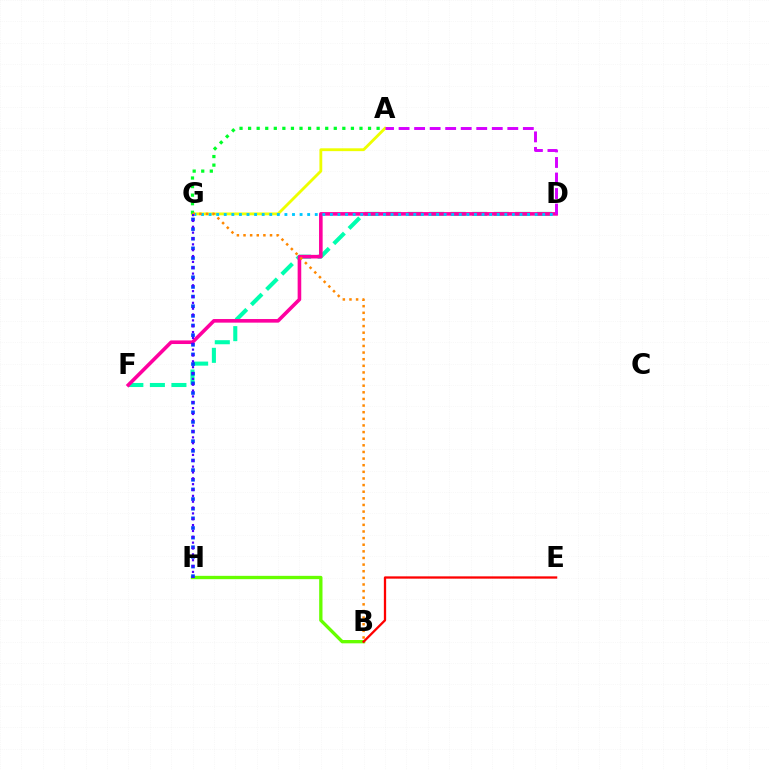{('A', 'G'): [{'color': '#eeff00', 'line_style': 'solid', 'thickness': 2.04}, {'color': '#00ff27', 'line_style': 'dotted', 'thickness': 2.33}], ('B', 'H'): [{'color': '#66ff00', 'line_style': 'solid', 'thickness': 2.39}], ('D', 'F'): [{'color': '#00ffaf', 'line_style': 'dashed', 'thickness': 2.93}, {'color': '#ff00a0', 'line_style': 'solid', 'thickness': 2.6}], ('D', 'G'): [{'color': '#00c7ff', 'line_style': 'dotted', 'thickness': 2.06}], ('B', 'E'): [{'color': '#ff0000', 'line_style': 'solid', 'thickness': 1.65}], ('G', 'H'): [{'color': '#003fff', 'line_style': 'dotted', 'thickness': 2.62}, {'color': '#4f00ff', 'line_style': 'dotted', 'thickness': 1.59}], ('A', 'D'): [{'color': '#d600ff', 'line_style': 'dashed', 'thickness': 2.11}], ('B', 'G'): [{'color': '#ff8800', 'line_style': 'dotted', 'thickness': 1.8}]}